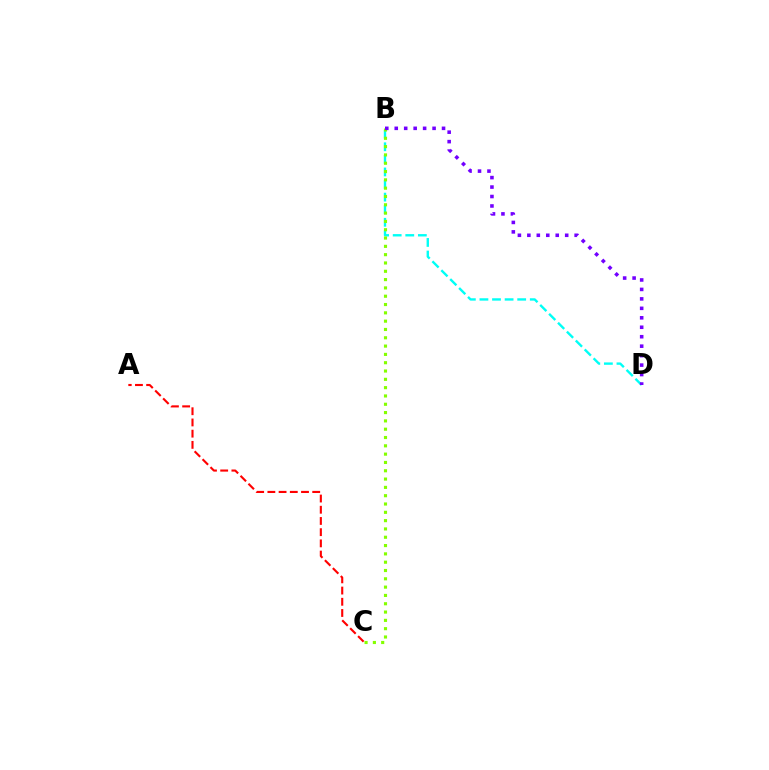{('B', 'D'): [{'color': '#00fff6', 'line_style': 'dashed', 'thickness': 1.71}, {'color': '#7200ff', 'line_style': 'dotted', 'thickness': 2.57}], ('B', 'C'): [{'color': '#84ff00', 'line_style': 'dotted', 'thickness': 2.26}], ('A', 'C'): [{'color': '#ff0000', 'line_style': 'dashed', 'thickness': 1.52}]}